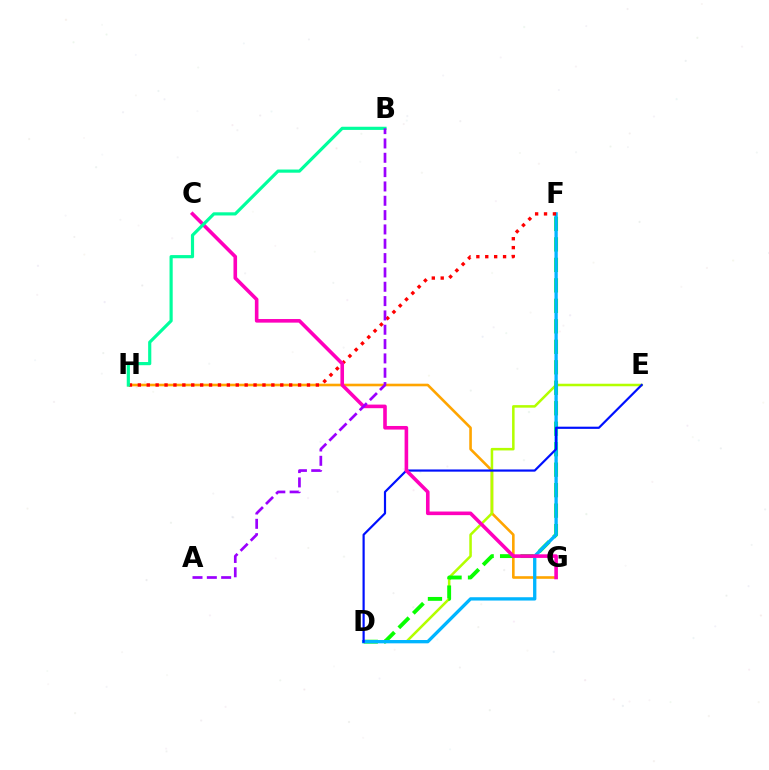{('G', 'H'): [{'color': '#ffa500', 'line_style': 'solid', 'thickness': 1.88}], ('D', 'E'): [{'color': '#b3ff00', 'line_style': 'solid', 'thickness': 1.82}, {'color': '#0010ff', 'line_style': 'solid', 'thickness': 1.58}], ('D', 'F'): [{'color': '#08ff00', 'line_style': 'dashed', 'thickness': 2.78}, {'color': '#00b5ff', 'line_style': 'solid', 'thickness': 2.39}], ('F', 'H'): [{'color': '#ff0000', 'line_style': 'dotted', 'thickness': 2.42}], ('C', 'G'): [{'color': '#ff00bd', 'line_style': 'solid', 'thickness': 2.59}], ('B', 'H'): [{'color': '#00ff9d', 'line_style': 'solid', 'thickness': 2.28}], ('A', 'B'): [{'color': '#9b00ff', 'line_style': 'dashed', 'thickness': 1.95}]}